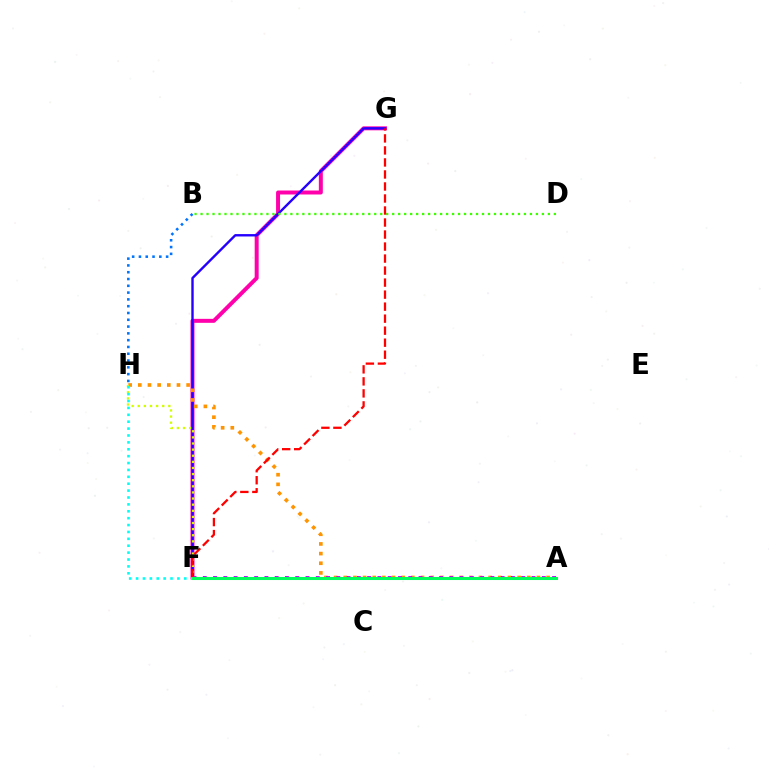{('F', 'G'): [{'color': '#ff00ac', 'line_style': 'solid', 'thickness': 2.86}, {'color': '#2500ff', 'line_style': 'solid', 'thickness': 1.72}, {'color': '#ff0000', 'line_style': 'dashed', 'thickness': 1.63}], ('A', 'H'): [{'color': '#ff9400', 'line_style': 'dotted', 'thickness': 2.62}], ('B', 'D'): [{'color': '#3dff00', 'line_style': 'dotted', 'thickness': 1.63}], ('B', 'H'): [{'color': '#0074ff', 'line_style': 'dotted', 'thickness': 1.85}], ('A', 'F'): [{'color': '#b900ff', 'line_style': 'dotted', 'thickness': 2.79}, {'color': '#00ff5c', 'line_style': 'solid', 'thickness': 2.2}], ('F', 'H'): [{'color': '#d1ff00', 'line_style': 'dotted', 'thickness': 1.66}, {'color': '#00fff6', 'line_style': 'dotted', 'thickness': 1.87}]}